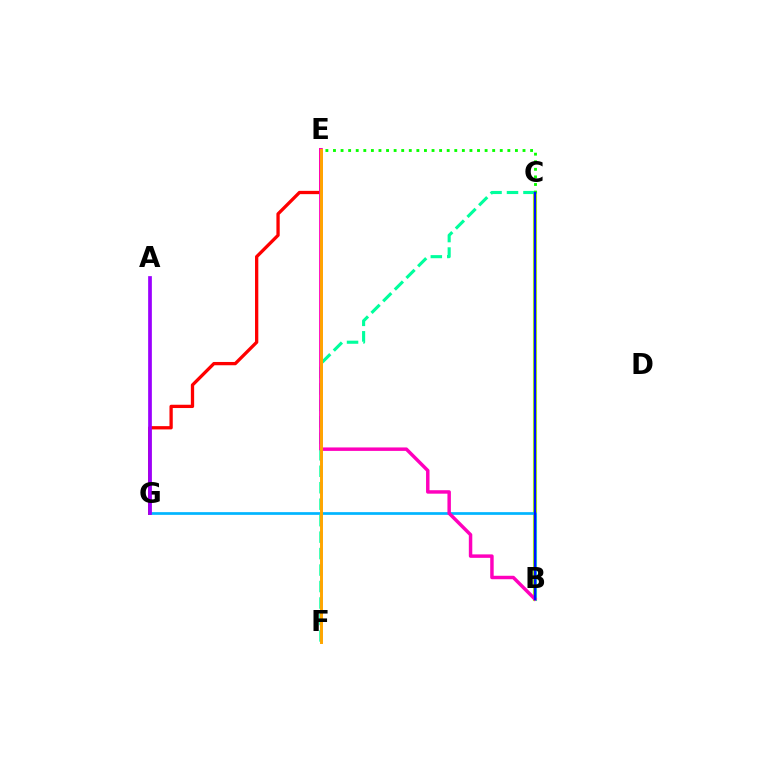{('B', 'C'): [{'color': '#b3ff00', 'line_style': 'solid', 'thickness': 2.98}, {'color': '#0010ff', 'line_style': 'solid', 'thickness': 1.67}], ('E', 'G'): [{'color': '#ff0000', 'line_style': 'solid', 'thickness': 2.37}], ('C', 'F'): [{'color': '#00ff9d', 'line_style': 'dashed', 'thickness': 2.24}], ('C', 'E'): [{'color': '#08ff00', 'line_style': 'dotted', 'thickness': 2.06}], ('B', 'G'): [{'color': '#00b5ff', 'line_style': 'solid', 'thickness': 1.94}], ('B', 'E'): [{'color': '#ff00bd', 'line_style': 'solid', 'thickness': 2.49}], ('A', 'G'): [{'color': '#9b00ff', 'line_style': 'solid', 'thickness': 2.67}], ('E', 'F'): [{'color': '#ffa500', 'line_style': 'solid', 'thickness': 2.13}]}